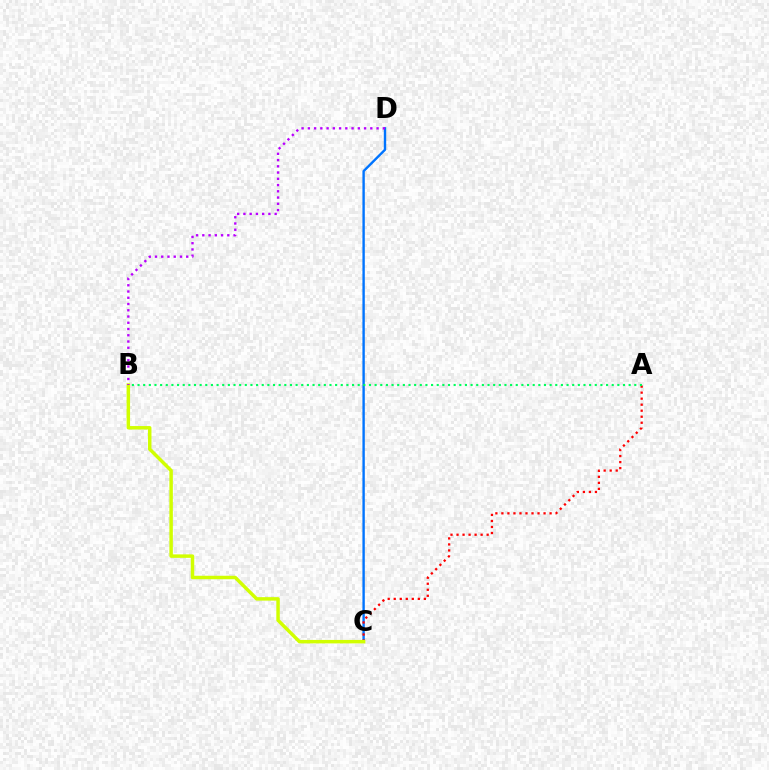{('C', 'D'): [{'color': '#0074ff', 'line_style': 'solid', 'thickness': 1.72}], ('A', 'C'): [{'color': '#ff0000', 'line_style': 'dotted', 'thickness': 1.64}], ('A', 'B'): [{'color': '#00ff5c', 'line_style': 'dotted', 'thickness': 1.53}], ('B', 'C'): [{'color': '#d1ff00', 'line_style': 'solid', 'thickness': 2.5}], ('B', 'D'): [{'color': '#b900ff', 'line_style': 'dotted', 'thickness': 1.7}]}